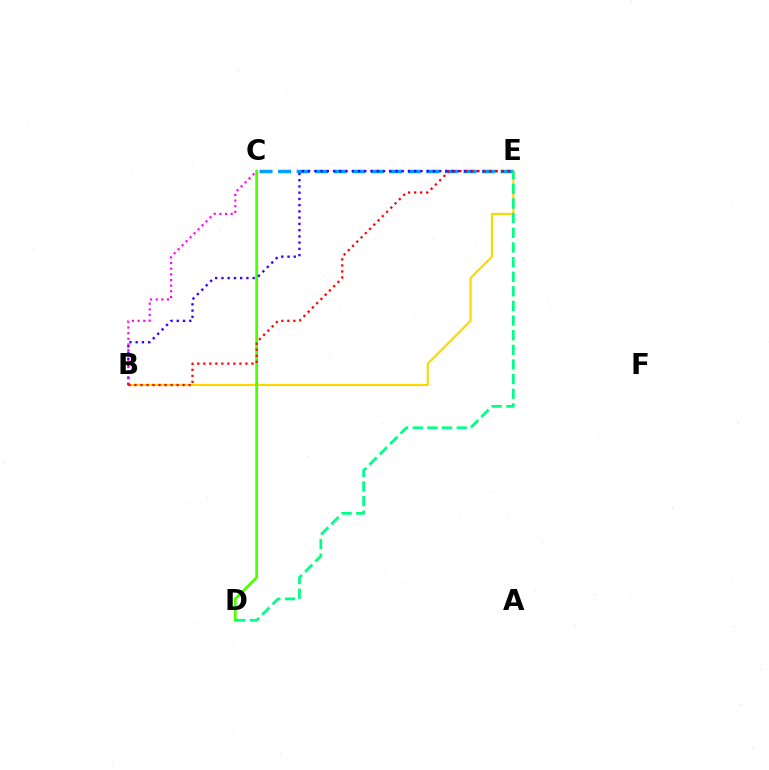{('B', 'E'): [{'color': '#ffd500', 'line_style': 'solid', 'thickness': 1.51}, {'color': '#3700ff', 'line_style': 'dotted', 'thickness': 1.7}, {'color': '#ff0000', 'line_style': 'dotted', 'thickness': 1.63}], ('C', 'E'): [{'color': '#009eff', 'line_style': 'dashed', 'thickness': 2.52}], ('C', 'D'): [{'color': '#4fff00', 'line_style': 'solid', 'thickness': 2.02}], ('D', 'E'): [{'color': '#00ff86', 'line_style': 'dashed', 'thickness': 1.99}], ('B', 'C'): [{'color': '#ff00ed', 'line_style': 'dotted', 'thickness': 1.53}]}